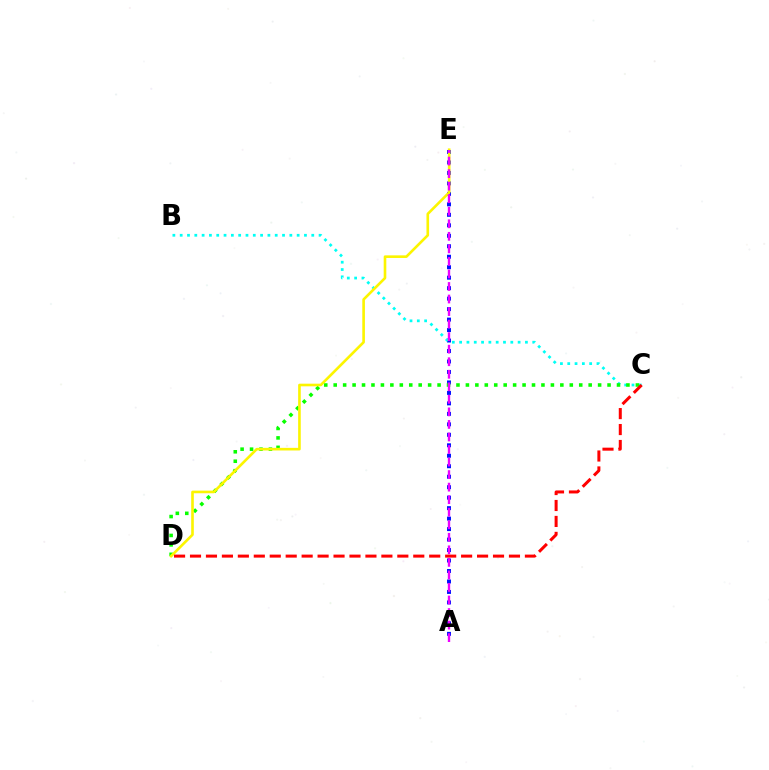{('A', 'E'): [{'color': '#0010ff', 'line_style': 'dotted', 'thickness': 2.85}, {'color': '#ee00ff', 'line_style': 'dashed', 'thickness': 1.7}], ('B', 'C'): [{'color': '#00fff6', 'line_style': 'dotted', 'thickness': 1.99}], ('C', 'D'): [{'color': '#08ff00', 'line_style': 'dotted', 'thickness': 2.57}, {'color': '#ff0000', 'line_style': 'dashed', 'thickness': 2.17}], ('D', 'E'): [{'color': '#fcf500', 'line_style': 'solid', 'thickness': 1.89}]}